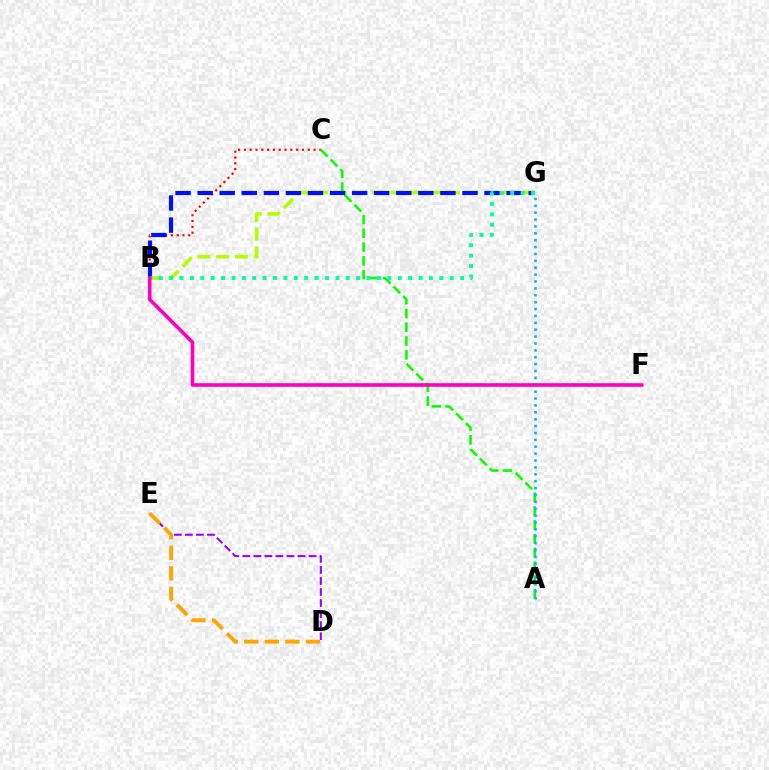{('B', 'G'): [{'color': '#b3ff00', 'line_style': 'dashed', 'thickness': 2.56}, {'color': '#0010ff', 'line_style': 'dashed', 'thickness': 3.0}, {'color': '#00ff9d', 'line_style': 'dotted', 'thickness': 2.82}], ('D', 'E'): [{'color': '#9b00ff', 'line_style': 'dashed', 'thickness': 1.5}, {'color': '#ffa500', 'line_style': 'dashed', 'thickness': 2.79}], ('B', 'C'): [{'color': '#ff0000', 'line_style': 'dotted', 'thickness': 1.58}], ('A', 'C'): [{'color': '#08ff00', 'line_style': 'dashed', 'thickness': 1.87}], ('A', 'G'): [{'color': '#00b5ff', 'line_style': 'dotted', 'thickness': 1.87}], ('B', 'F'): [{'color': '#ff00bd', 'line_style': 'solid', 'thickness': 2.6}]}